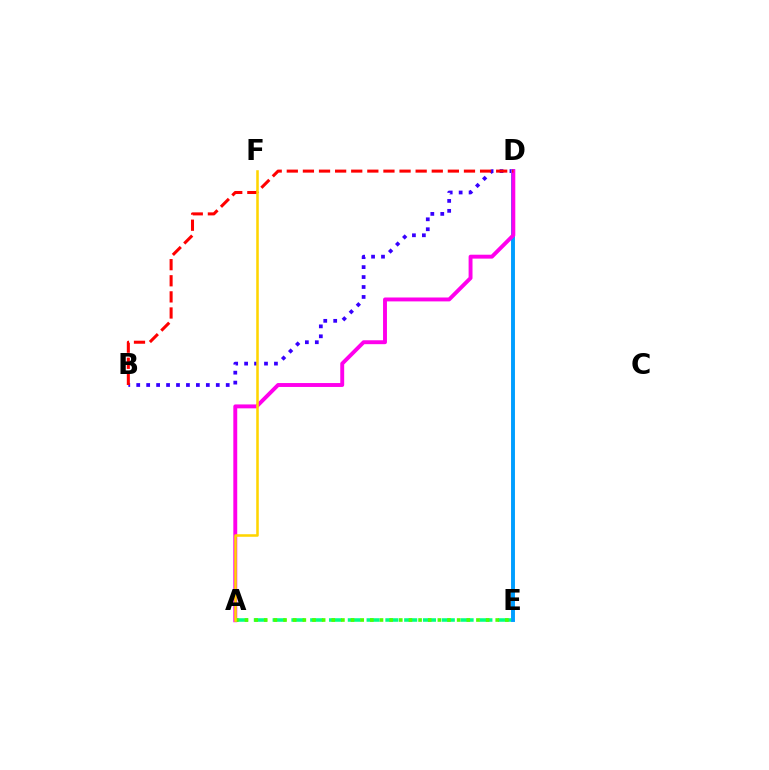{('B', 'D'): [{'color': '#3700ff', 'line_style': 'dotted', 'thickness': 2.7}, {'color': '#ff0000', 'line_style': 'dashed', 'thickness': 2.19}], ('A', 'E'): [{'color': '#00ff86', 'line_style': 'dashed', 'thickness': 2.55}, {'color': '#4fff00', 'line_style': 'dotted', 'thickness': 2.62}], ('D', 'E'): [{'color': '#009eff', 'line_style': 'solid', 'thickness': 2.82}], ('A', 'D'): [{'color': '#ff00ed', 'line_style': 'solid', 'thickness': 2.81}], ('A', 'F'): [{'color': '#ffd500', 'line_style': 'solid', 'thickness': 1.84}]}